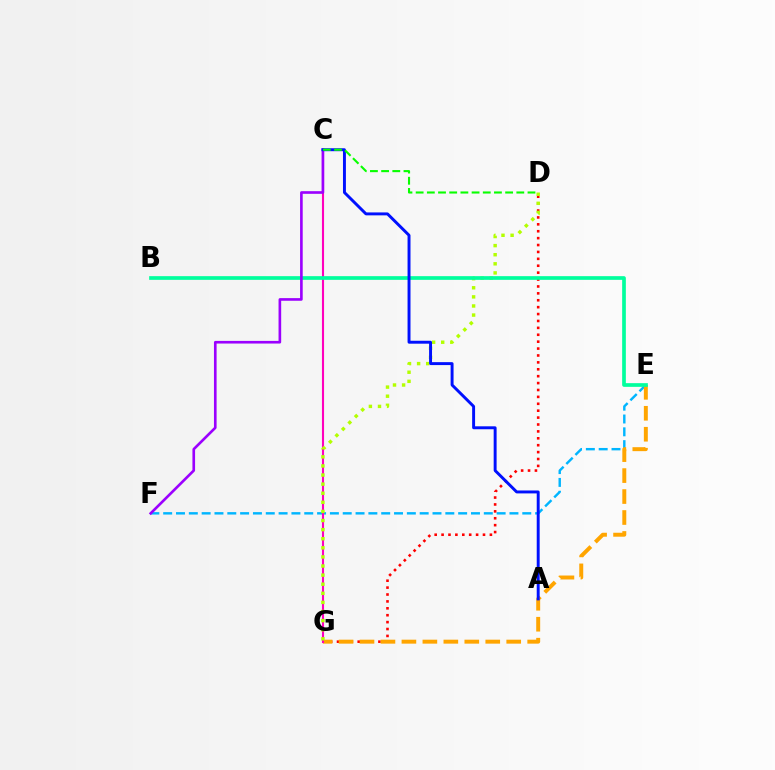{('E', 'F'): [{'color': '#00b5ff', 'line_style': 'dashed', 'thickness': 1.74}], ('D', 'G'): [{'color': '#ff0000', 'line_style': 'dotted', 'thickness': 1.88}, {'color': '#b3ff00', 'line_style': 'dotted', 'thickness': 2.47}], ('E', 'G'): [{'color': '#ffa500', 'line_style': 'dashed', 'thickness': 2.85}], ('C', 'G'): [{'color': '#ff00bd', 'line_style': 'solid', 'thickness': 1.52}], ('B', 'E'): [{'color': '#00ff9d', 'line_style': 'solid', 'thickness': 2.66}], ('C', 'F'): [{'color': '#9b00ff', 'line_style': 'solid', 'thickness': 1.9}], ('A', 'C'): [{'color': '#0010ff', 'line_style': 'solid', 'thickness': 2.11}], ('C', 'D'): [{'color': '#08ff00', 'line_style': 'dashed', 'thickness': 1.52}]}